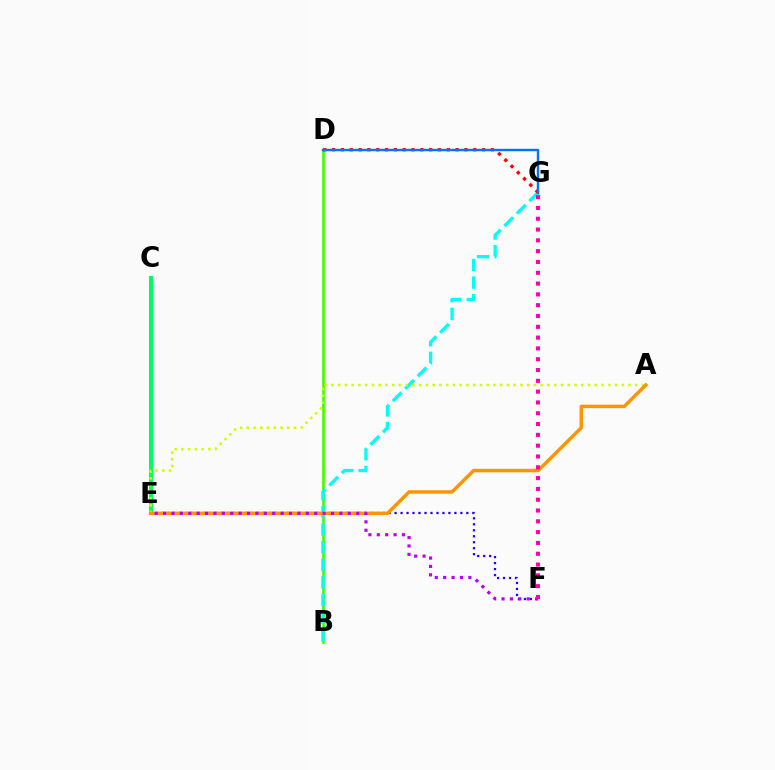{('C', 'E'): [{'color': '#00ff5c', 'line_style': 'solid', 'thickness': 2.91}], ('B', 'D'): [{'color': '#3dff00', 'line_style': 'solid', 'thickness': 1.91}], ('E', 'F'): [{'color': '#2500ff', 'line_style': 'dotted', 'thickness': 1.63}, {'color': '#b900ff', 'line_style': 'dotted', 'thickness': 2.28}], ('B', 'G'): [{'color': '#00fff6', 'line_style': 'dashed', 'thickness': 2.39}], ('D', 'G'): [{'color': '#ff0000', 'line_style': 'dotted', 'thickness': 2.4}, {'color': '#0074ff', 'line_style': 'solid', 'thickness': 1.73}], ('A', 'E'): [{'color': '#d1ff00', 'line_style': 'dotted', 'thickness': 1.83}, {'color': '#ff9400', 'line_style': 'solid', 'thickness': 2.49}], ('F', 'G'): [{'color': '#ff00ac', 'line_style': 'dotted', 'thickness': 2.94}]}